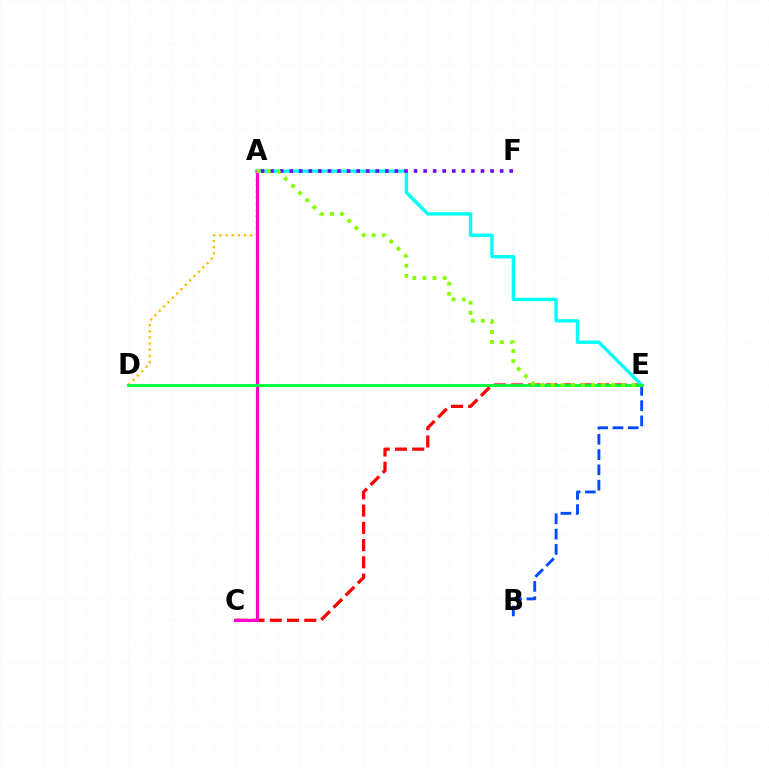{('B', 'E'): [{'color': '#004bff', 'line_style': 'dashed', 'thickness': 2.08}], ('A', 'D'): [{'color': '#ffbd00', 'line_style': 'dotted', 'thickness': 1.67}], ('C', 'E'): [{'color': '#ff0000', 'line_style': 'dashed', 'thickness': 2.34}], ('A', 'E'): [{'color': '#00fff6', 'line_style': 'solid', 'thickness': 2.42}, {'color': '#84ff00', 'line_style': 'dotted', 'thickness': 2.75}], ('A', 'F'): [{'color': '#7200ff', 'line_style': 'dotted', 'thickness': 2.6}], ('A', 'C'): [{'color': '#ff00cf', 'line_style': 'solid', 'thickness': 2.26}], ('D', 'E'): [{'color': '#00ff39', 'line_style': 'solid', 'thickness': 2.04}]}